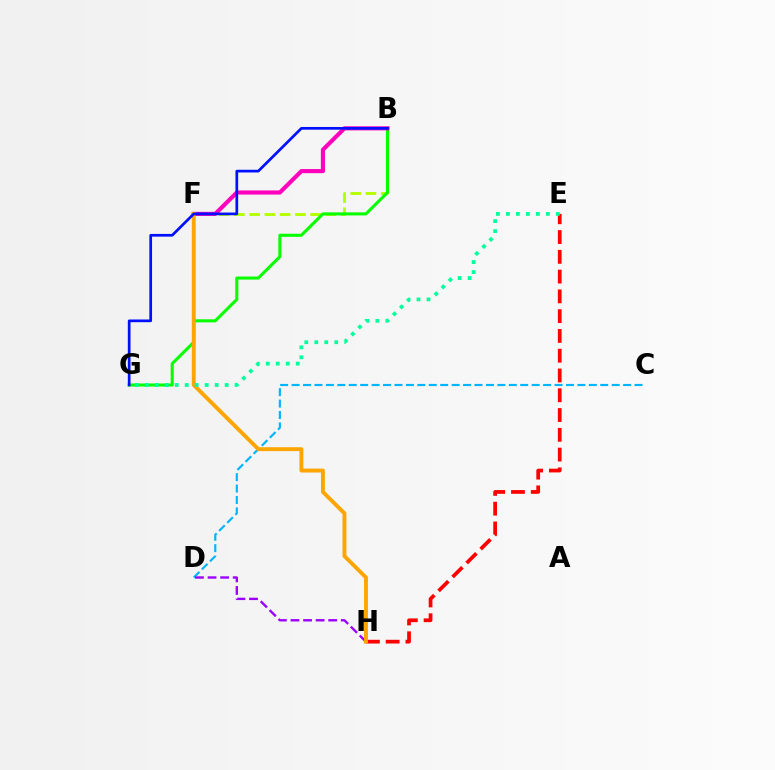{('C', 'D'): [{'color': '#00b5ff', 'line_style': 'dashed', 'thickness': 1.55}], ('B', 'F'): [{'color': '#b3ff00', 'line_style': 'dashed', 'thickness': 2.07}, {'color': '#ff00bd', 'line_style': 'solid', 'thickness': 2.97}], ('D', 'H'): [{'color': '#9b00ff', 'line_style': 'dashed', 'thickness': 1.71}], ('B', 'G'): [{'color': '#08ff00', 'line_style': 'solid', 'thickness': 2.22}, {'color': '#0010ff', 'line_style': 'solid', 'thickness': 1.95}], ('E', 'H'): [{'color': '#ff0000', 'line_style': 'dashed', 'thickness': 2.69}], ('F', 'H'): [{'color': '#ffa500', 'line_style': 'solid', 'thickness': 2.8}], ('E', 'G'): [{'color': '#00ff9d', 'line_style': 'dotted', 'thickness': 2.71}]}